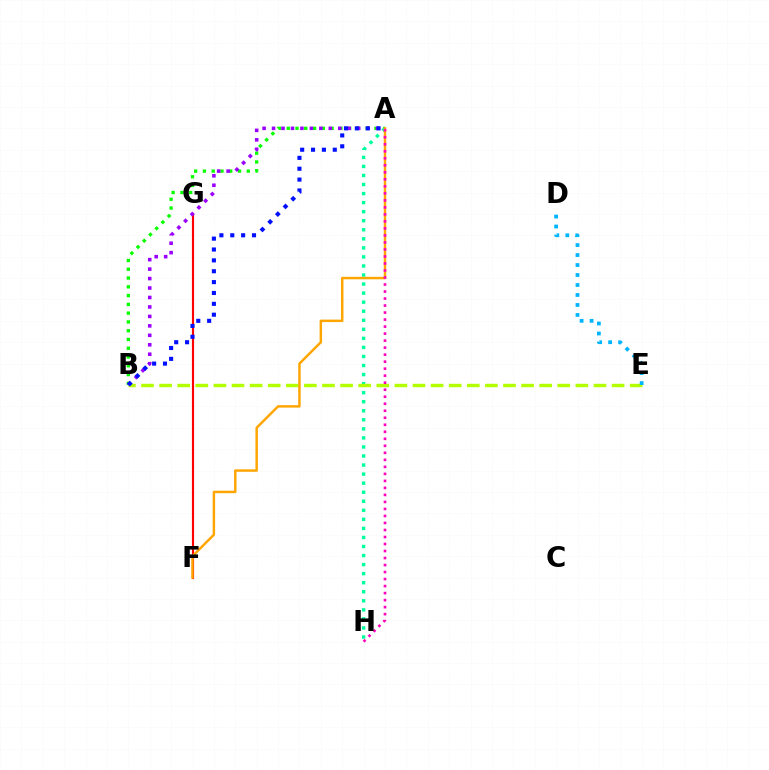{('A', 'B'): [{'color': '#08ff00', 'line_style': 'dotted', 'thickness': 2.38}, {'color': '#9b00ff', 'line_style': 'dotted', 'thickness': 2.57}, {'color': '#0010ff', 'line_style': 'dotted', 'thickness': 2.95}], ('A', 'H'): [{'color': '#00ff9d', 'line_style': 'dotted', 'thickness': 2.46}, {'color': '#ff00bd', 'line_style': 'dotted', 'thickness': 1.91}], ('F', 'G'): [{'color': '#ff0000', 'line_style': 'solid', 'thickness': 1.55}], ('B', 'E'): [{'color': '#b3ff00', 'line_style': 'dashed', 'thickness': 2.46}], ('D', 'E'): [{'color': '#00b5ff', 'line_style': 'dotted', 'thickness': 2.71}], ('A', 'F'): [{'color': '#ffa500', 'line_style': 'solid', 'thickness': 1.77}]}